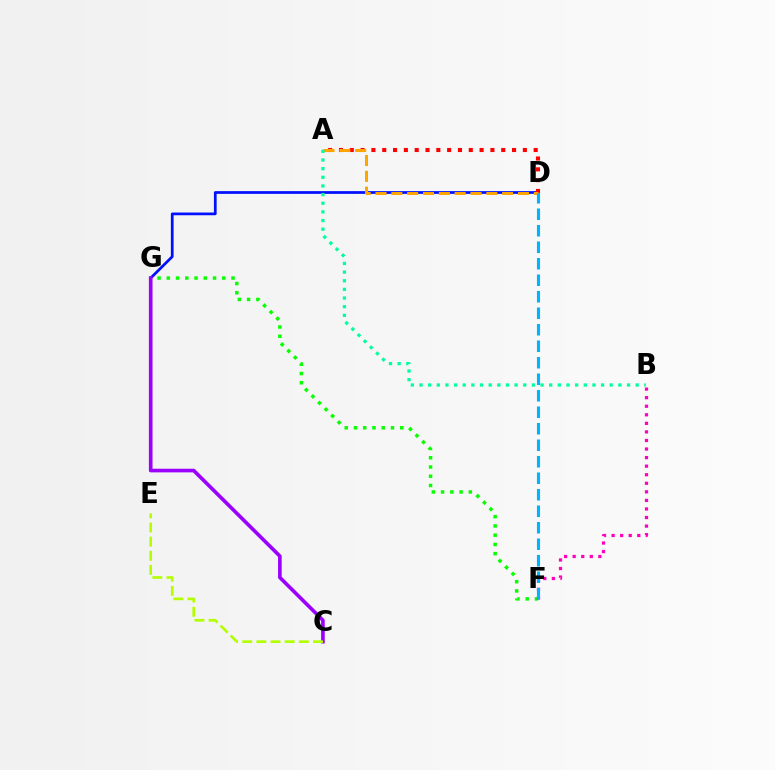{('F', 'G'): [{'color': '#08ff00', 'line_style': 'dotted', 'thickness': 2.51}], ('D', 'G'): [{'color': '#0010ff', 'line_style': 'solid', 'thickness': 1.97}], ('B', 'F'): [{'color': '#ff00bd', 'line_style': 'dotted', 'thickness': 2.33}], ('A', 'D'): [{'color': '#ff0000', 'line_style': 'dotted', 'thickness': 2.94}, {'color': '#ffa500', 'line_style': 'dashed', 'thickness': 2.15}], ('C', 'G'): [{'color': '#9b00ff', 'line_style': 'solid', 'thickness': 2.62}], ('A', 'B'): [{'color': '#00ff9d', 'line_style': 'dotted', 'thickness': 2.35}], ('D', 'F'): [{'color': '#00b5ff', 'line_style': 'dashed', 'thickness': 2.24}], ('C', 'E'): [{'color': '#b3ff00', 'line_style': 'dashed', 'thickness': 1.92}]}